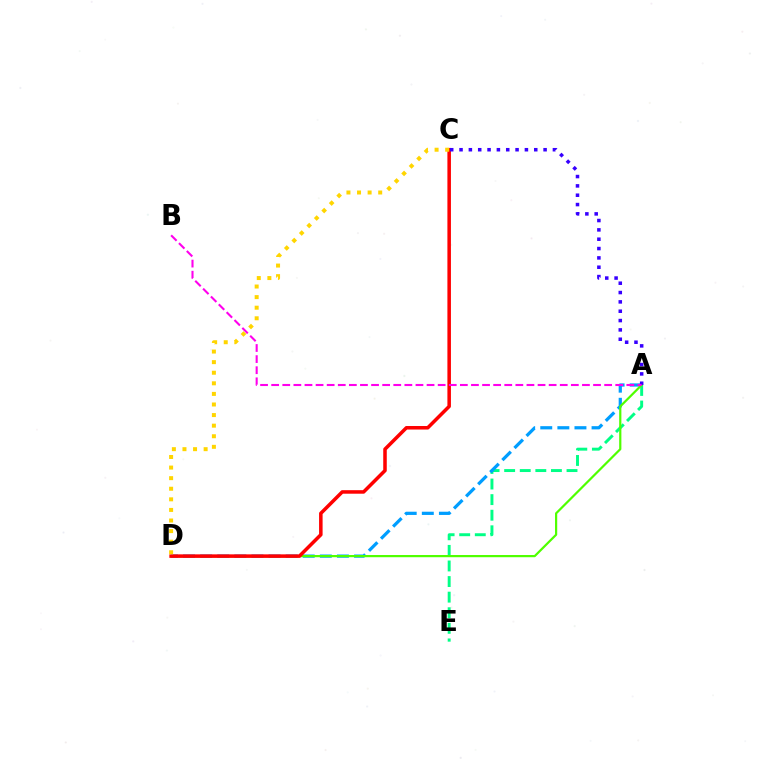{('A', 'E'): [{'color': '#00ff86', 'line_style': 'dashed', 'thickness': 2.12}], ('A', 'D'): [{'color': '#009eff', 'line_style': 'dashed', 'thickness': 2.32}, {'color': '#4fff00', 'line_style': 'solid', 'thickness': 1.59}], ('C', 'D'): [{'color': '#ff0000', 'line_style': 'solid', 'thickness': 2.54}, {'color': '#ffd500', 'line_style': 'dotted', 'thickness': 2.88}], ('A', 'C'): [{'color': '#3700ff', 'line_style': 'dotted', 'thickness': 2.54}], ('A', 'B'): [{'color': '#ff00ed', 'line_style': 'dashed', 'thickness': 1.51}]}